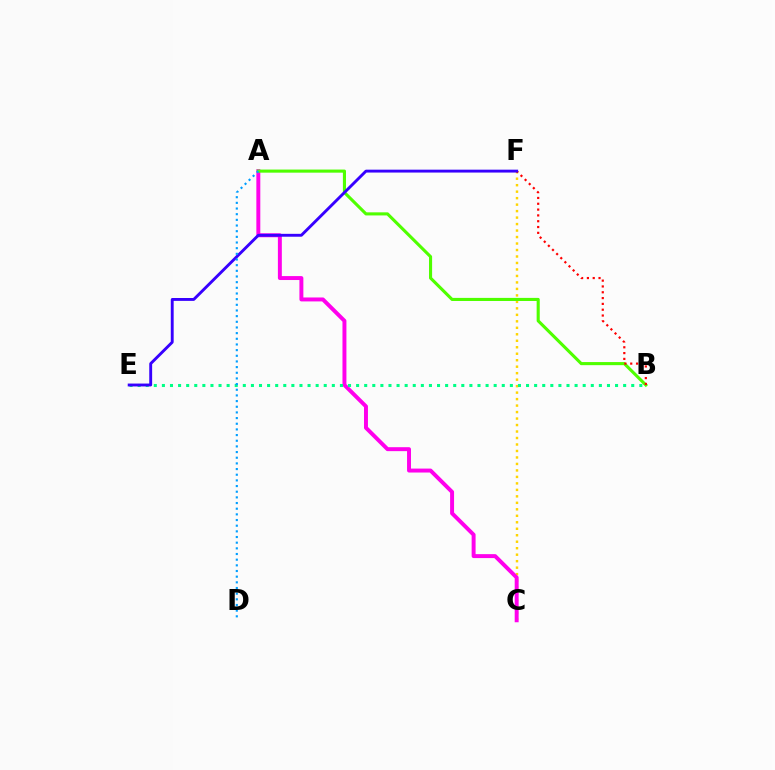{('C', 'F'): [{'color': '#ffd500', 'line_style': 'dotted', 'thickness': 1.76}], ('A', 'C'): [{'color': '#ff00ed', 'line_style': 'solid', 'thickness': 2.84}], ('B', 'E'): [{'color': '#00ff86', 'line_style': 'dotted', 'thickness': 2.2}], ('A', 'B'): [{'color': '#4fff00', 'line_style': 'solid', 'thickness': 2.23}], ('B', 'F'): [{'color': '#ff0000', 'line_style': 'dotted', 'thickness': 1.58}], ('E', 'F'): [{'color': '#3700ff', 'line_style': 'solid', 'thickness': 2.08}], ('A', 'D'): [{'color': '#009eff', 'line_style': 'dotted', 'thickness': 1.54}]}